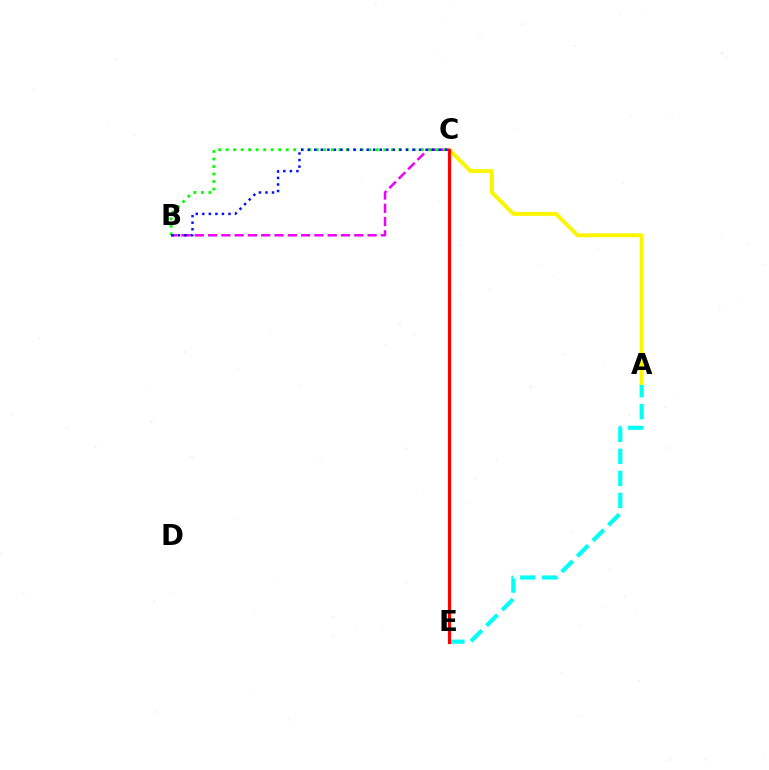{('A', 'C'): [{'color': '#fcf500', 'line_style': 'solid', 'thickness': 2.84}], ('A', 'E'): [{'color': '#00fff6', 'line_style': 'dashed', 'thickness': 2.99}], ('B', 'C'): [{'color': '#ee00ff', 'line_style': 'dashed', 'thickness': 1.81}, {'color': '#08ff00', 'line_style': 'dotted', 'thickness': 2.04}, {'color': '#0010ff', 'line_style': 'dotted', 'thickness': 1.78}], ('C', 'E'): [{'color': '#ff0000', 'line_style': 'solid', 'thickness': 2.28}]}